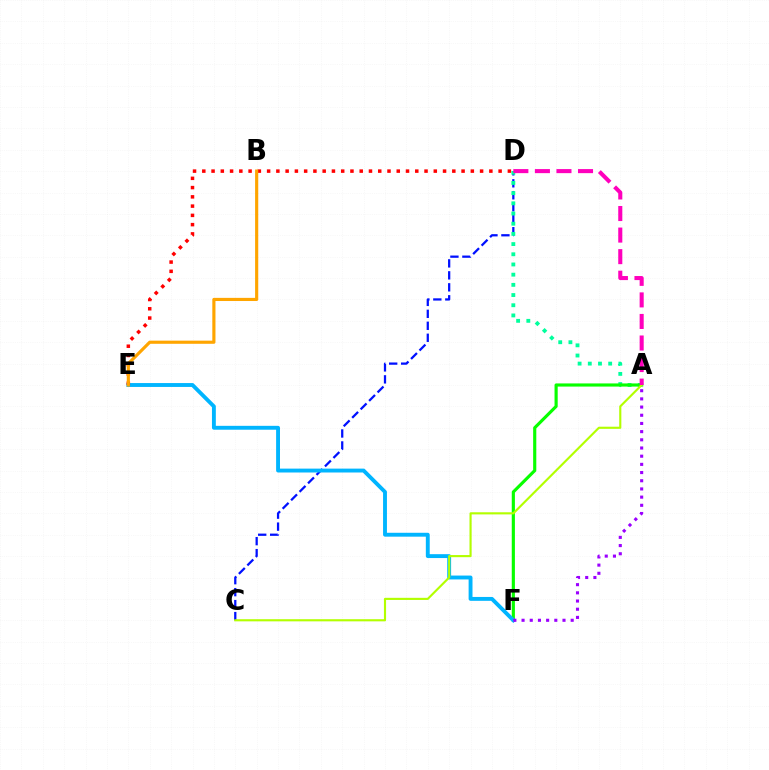{('C', 'D'): [{'color': '#0010ff', 'line_style': 'dashed', 'thickness': 1.63}], ('A', 'D'): [{'color': '#00ff9d', 'line_style': 'dotted', 'thickness': 2.77}, {'color': '#ff00bd', 'line_style': 'dashed', 'thickness': 2.93}], ('A', 'F'): [{'color': '#08ff00', 'line_style': 'solid', 'thickness': 2.27}, {'color': '#9b00ff', 'line_style': 'dotted', 'thickness': 2.22}], ('E', 'F'): [{'color': '#00b5ff', 'line_style': 'solid', 'thickness': 2.79}], ('A', 'C'): [{'color': '#b3ff00', 'line_style': 'solid', 'thickness': 1.54}], ('D', 'E'): [{'color': '#ff0000', 'line_style': 'dotted', 'thickness': 2.52}], ('B', 'E'): [{'color': '#ffa500', 'line_style': 'solid', 'thickness': 2.27}]}